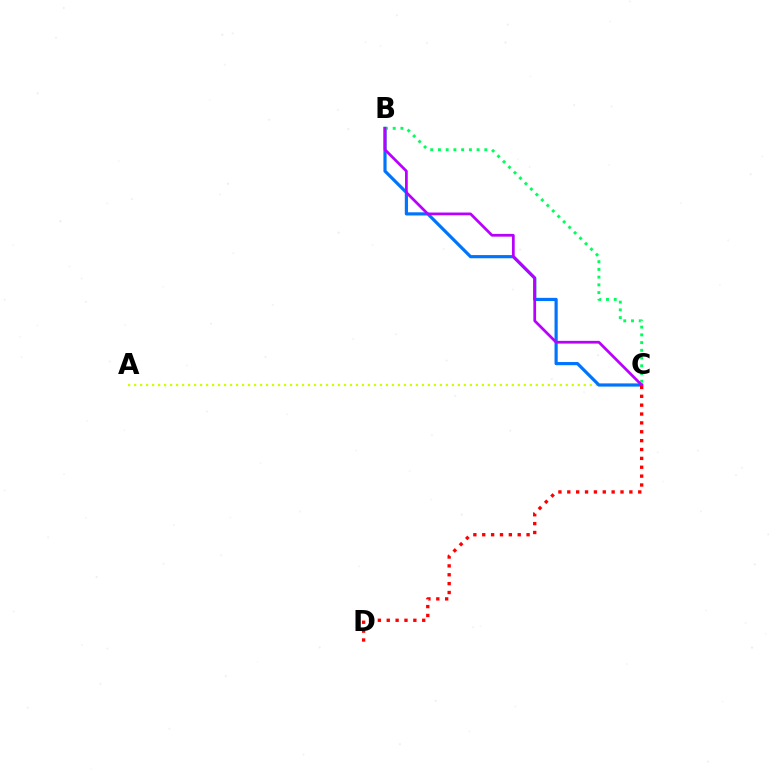{('A', 'C'): [{'color': '#d1ff00', 'line_style': 'dotted', 'thickness': 1.63}], ('B', 'C'): [{'color': '#0074ff', 'line_style': 'solid', 'thickness': 2.29}, {'color': '#00ff5c', 'line_style': 'dotted', 'thickness': 2.1}, {'color': '#b900ff', 'line_style': 'solid', 'thickness': 1.97}], ('C', 'D'): [{'color': '#ff0000', 'line_style': 'dotted', 'thickness': 2.41}]}